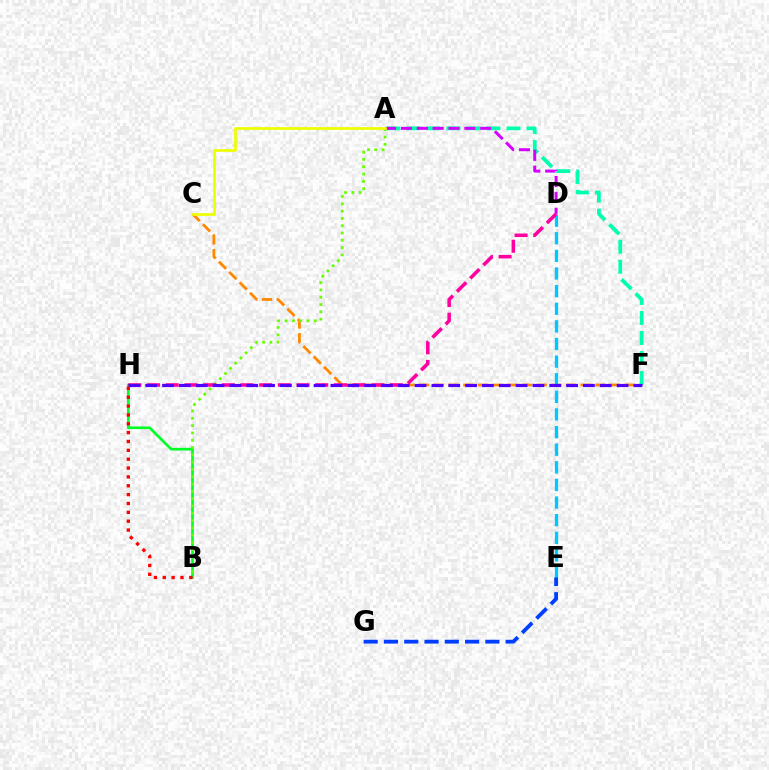{('C', 'F'): [{'color': '#ff8800', 'line_style': 'dashed', 'thickness': 1.99}], ('A', 'F'): [{'color': '#00ffaf', 'line_style': 'dashed', 'thickness': 2.72}], ('B', 'H'): [{'color': '#00ff27', 'line_style': 'solid', 'thickness': 1.93}, {'color': '#ff0000', 'line_style': 'dotted', 'thickness': 2.41}], ('A', 'B'): [{'color': '#66ff00', 'line_style': 'dotted', 'thickness': 1.98}], ('D', 'E'): [{'color': '#00c7ff', 'line_style': 'dashed', 'thickness': 2.39}], ('D', 'H'): [{'color': '#ff00a0', 'line_style': 'dashed', 'thickness': 2.54}], ('F', 'H'): [{'color': '#4f00ff', 'line_style': 'dashed', 'thickness': 2.29}], ('A', 'D'): [{'color': '#d600ff', 'line_style': 'dashed', 'thickness': 2.16}], ('A', 'C'): [{'color': '#eeff00', 'line_style': 'solid', 'thickness': 1.96}], ('E', 'G'): [{'color': '#003fff', 'line_style': 'dashed', 'thickness': 2.76}]}